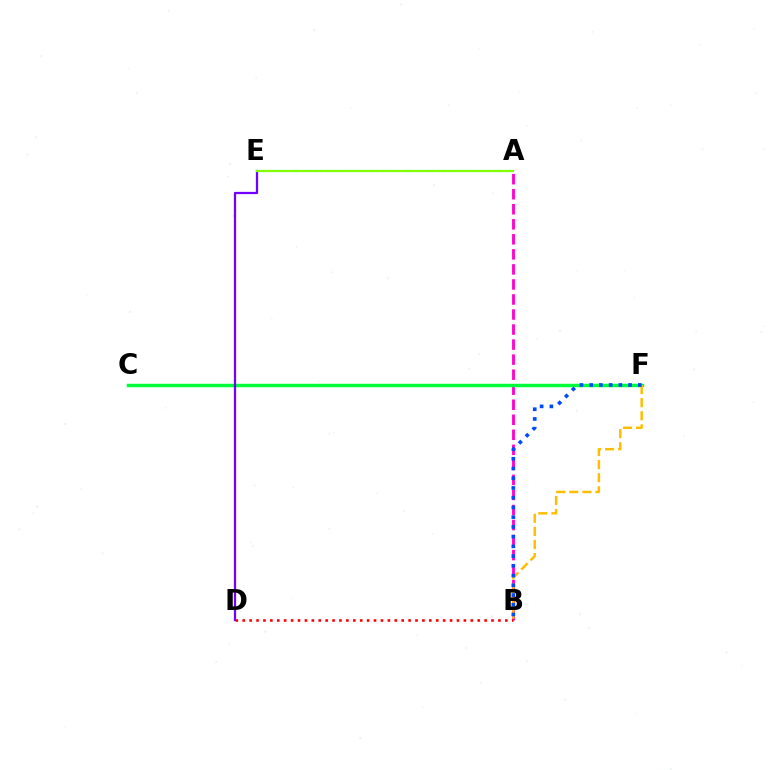{('A', 'B'): [{'color': '#ff00cf', 'line_style': 'dashed', 'thickness': 2.04}], ('A', 'E'): [{'color': '#00fff6', 'line_style': 'dashed', 'thickness': 1.53}, {'color': '#84ff00', 'line_style': 'solid', 'thickness': 1.57}], ('C', 'F'): [{'color': '#00ff39', 'line_style': 'solid', 'thickness': 2.5}], ('D', 'E'): [{'color': '#7200ff', 'line_style': 'solid', 'thickness': 1.62}], ('B', 'F'): [{'color': '#ffbd00', 'line_style': 'dashed', 'thickness': 1.78}, {'color': '#004bff', 'line_style': 'dotted', 'thickness': 2.64}], ('B', 'D'): [{'color': '#ff0000', 'line_style': 'dotted', 'thickness': 1.88}]}